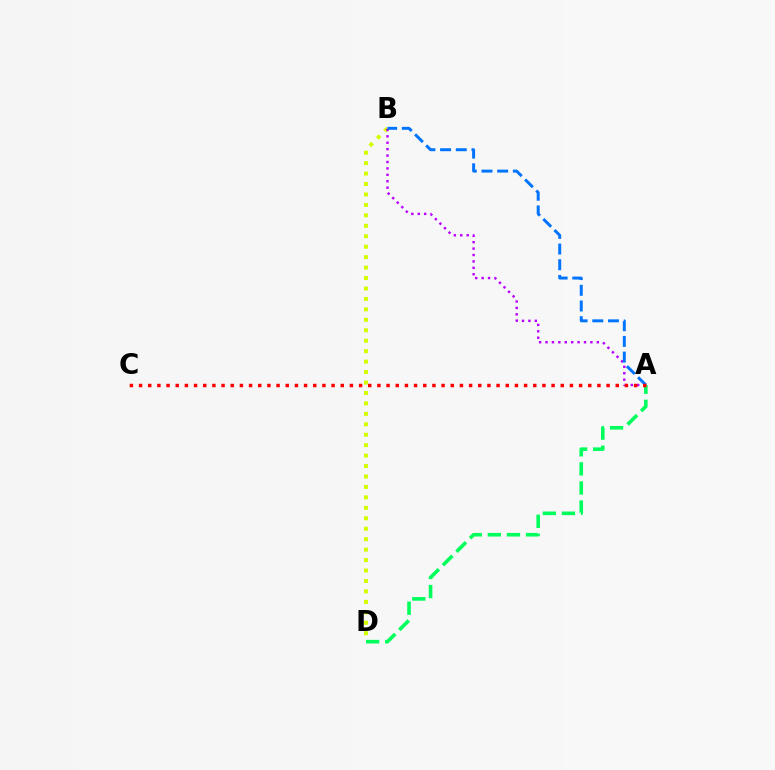{('B', 'D'): [{'color': '#d1ff00', 'line_style': 'dotted', 'thickness': 2.84}], ('A', 'B'): [{'color': '#b900ff', 'line_style': 'dotted', 'thickness': 1.74}, {'color': '#0074ff', 'line_style': 'dashed', 'thickness': 2.13}], ('A', 'D'): [{'color': '#00ff5c', 'line_style': 'dashed', 'thickness': 2.59}], ('A', 'C'): [{'color': '#ff0000', 'line_style': 'dotted', 'thickness': 2.49}]}